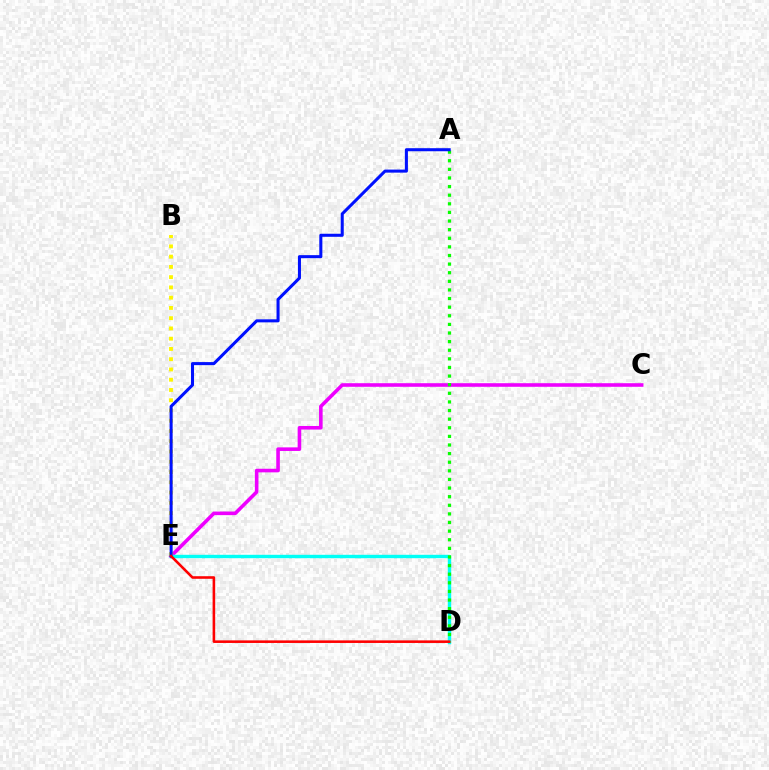{('C', 'E'): [{'color': '#ee00ff', 'line_style': 'solid', 'thickness': 2.58}], ('B', 'E'): [{'color': '#fcf500', 'line_style': 'dotted', 'thickness': 2.79}], ('D', 'E'): [{'color': '#00fff6', 'line_style': 'solid', 'thickness': 2.45}, {'color': '#ff0000', 'line_style': 'solid', 'thickness': 1.86}], ('A', 'D'): [{'color': '#08ff00', 'line_style': 'dotted', 'thickness': 2.34}], ('A', 'E'): [{'color': '#0010ff', 'line_style': 'solid', 'thickness': 2.19}]}